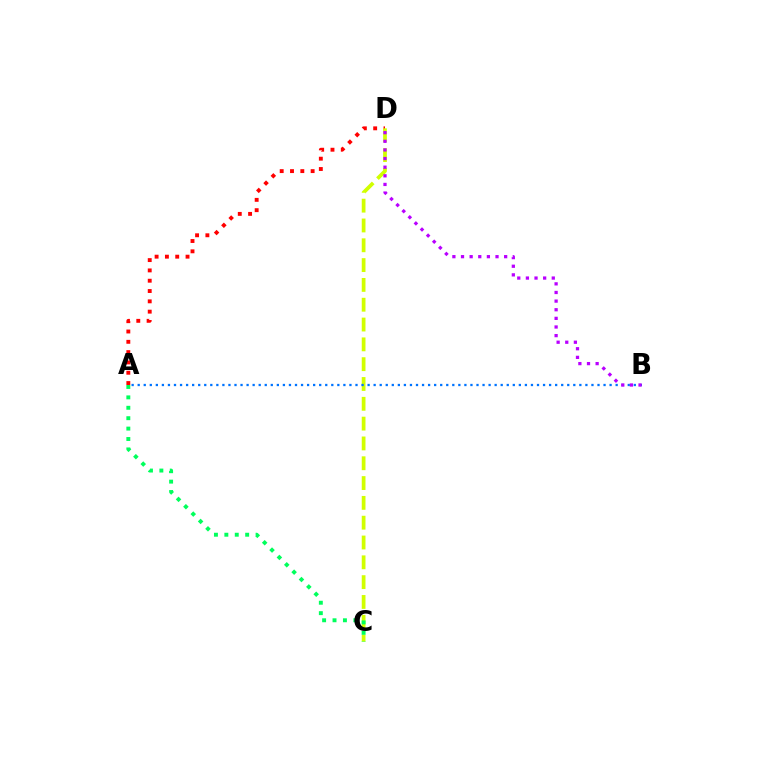{('A', 'D'): [{'color': '#ff0000', 'line_style': 'dotted', 'thickness': 2.8}], ('C', 'D'): [{'color': '#d1ff00', 'line_style': 'dashed', 'thickness': 2.69}], ('A', 'B'): [{'color': '#0074ff', 'line_style': 'dotted', 'thickness': 1.64}], ('A', 'C'): [{'color': '#00ff5c', 'line_style': 'dotted', 'thickness': 2.83}], ('B', 'D'): [{'color': '#b900ff', 'line_style': 'dotted', 'thickness': 2.34}]}